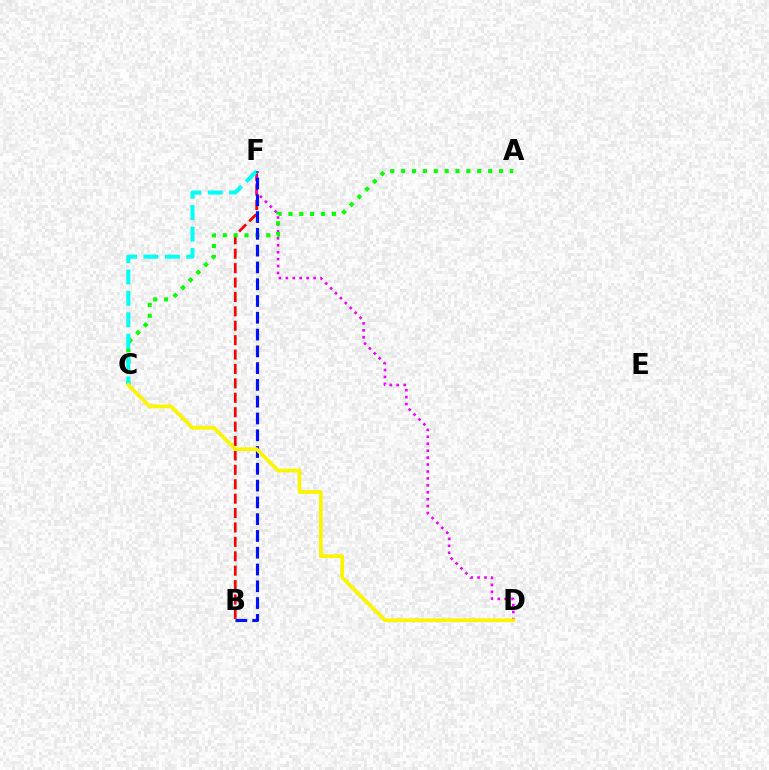{('B', 'F'): [{'color': '#ff0000', 'line_style': 'dashed', 'thickness': 1.96}, {'color': '#0010ff', 'line_style': 'dashed', 'thickness': 2.28}], ('D', 'F'): [{'color': '#ee00ff', 'line_style': 'dotted', 'thickness': 1.88}], ('A', 'C'): [{'color': '#08ff00', 'line_style': 'dotted', 'thickness': 2.95}], ('C', 'F'): [{'color': '#00fff6', 'line_style': 'dashed', 'thickness': 2.91}], ('C', 'D'): [{'color': '#fcf500', 'line_style': 'solid', 'thickness': 2.7}]}